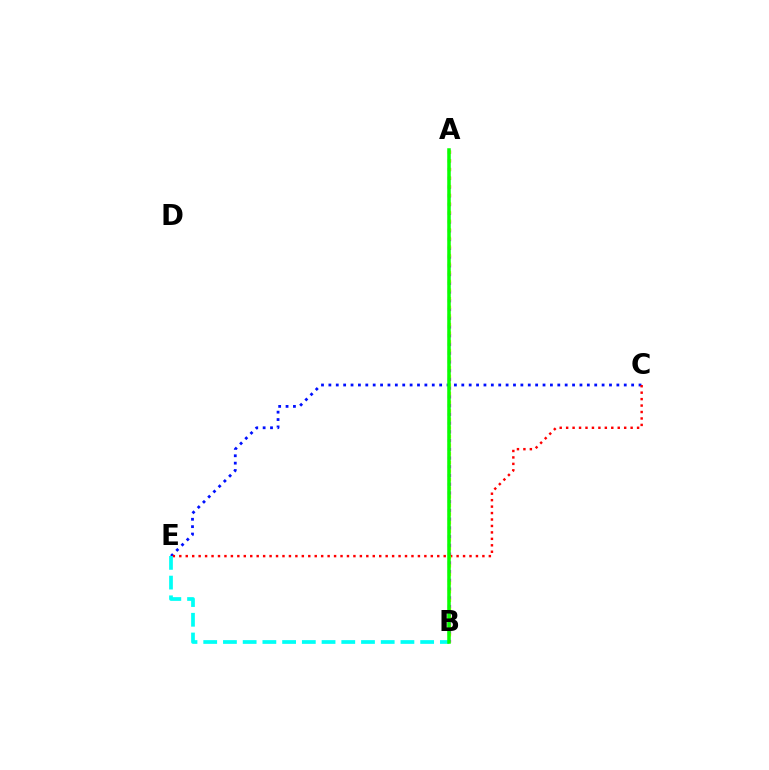{('C', 'E'): [{'color': '#0010ff', 'line_style': 'dotted', 'thickness': 2.01}, {'color': '#ff0000', 'line_style': 'dotted', 'thickness': 1.75}], ('A', 'B'): [{'color': '#ee00ff', 'line_style': 'dotted', 'thickness': 2.37}, {'color': '#fcf500', 'line_style': 'dotted', 'thickness': 2.34}, {'color': '#08ff00', 'line_style': 'solid', 'thickness': 2.53}], ('B', 'E'): [{'color': '#00fff6', 'line_style': 'dashed', 'thickness': 2.68}]}